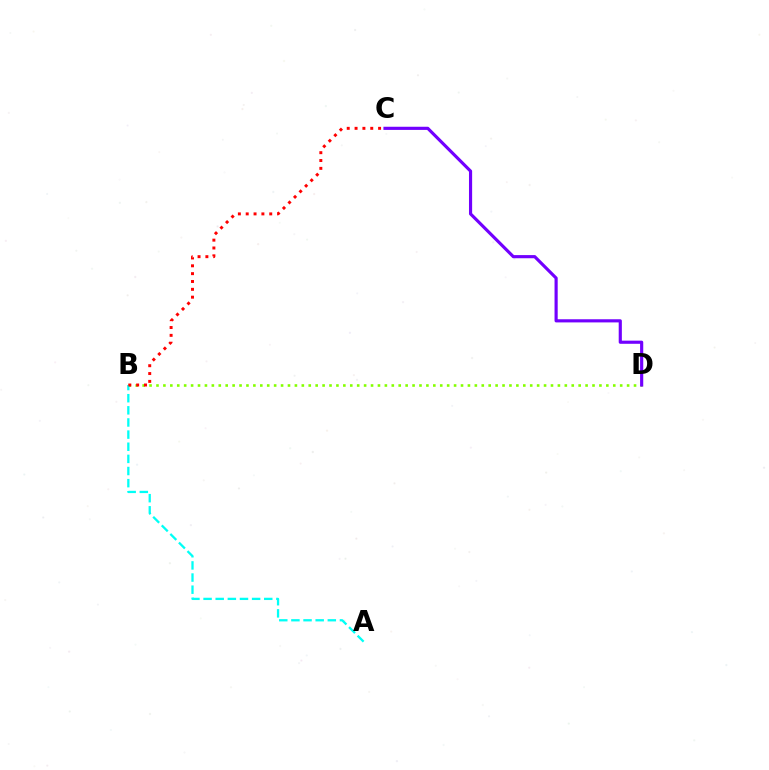{('B', 'D'): [{'color': '#84ff00', 'line_style': 'dotted', 'thickness': 1.88}], ('A', 'B'): [{'color': '#00fff6', 'line_style': 'dashed', 'thickness': 1.65}], ('B', 'C'): [{'color': '#ff0000', 'line_style': 'dotted', 'thickness': 2.13}], ('C', 'D'): [{'color': '#7200ff', 'line_style': 'solid', 'thickness': 2.27}]}